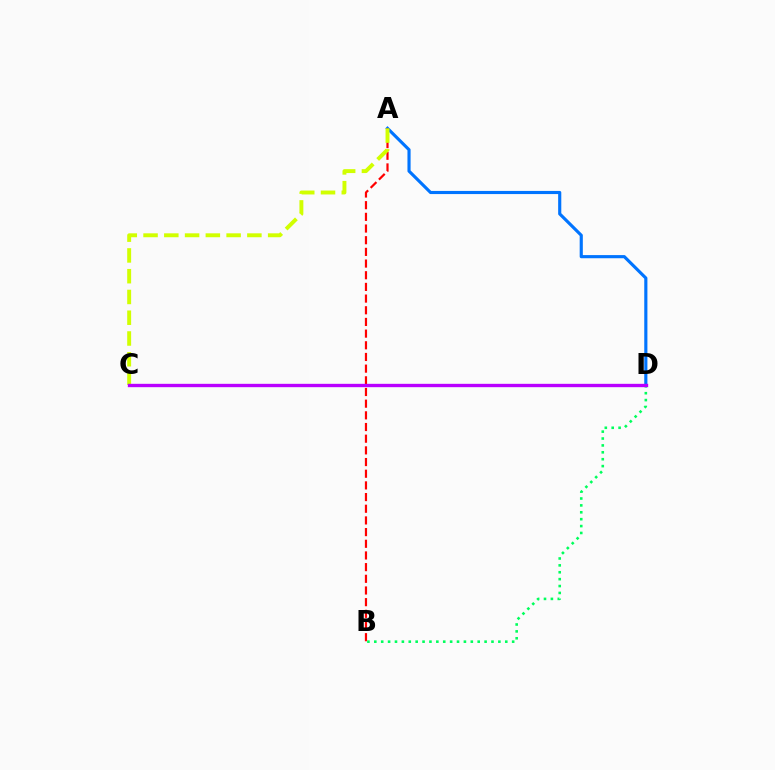{('A', 'D'): [{'color': '#0074ff', 'line_style': 'solid', 'thickness': 2.26}], ('A', 'B'): [{'color': '#ff0000', 'line_style': 'dashed', 'thickness': 1.59}], ('B', 'D'): [{'color': '#00ff5c', 'line_style': 'dotted', 'thickness': 1.87}], ('A', 'C'): [{'color': '#d1ff00', 'line_style': 'dashed', 'thickness': 2.82}], ('C', 'D'): [{'color': '#b900ff', 'line_style': 'solid', 'thickness': 2.42}]}